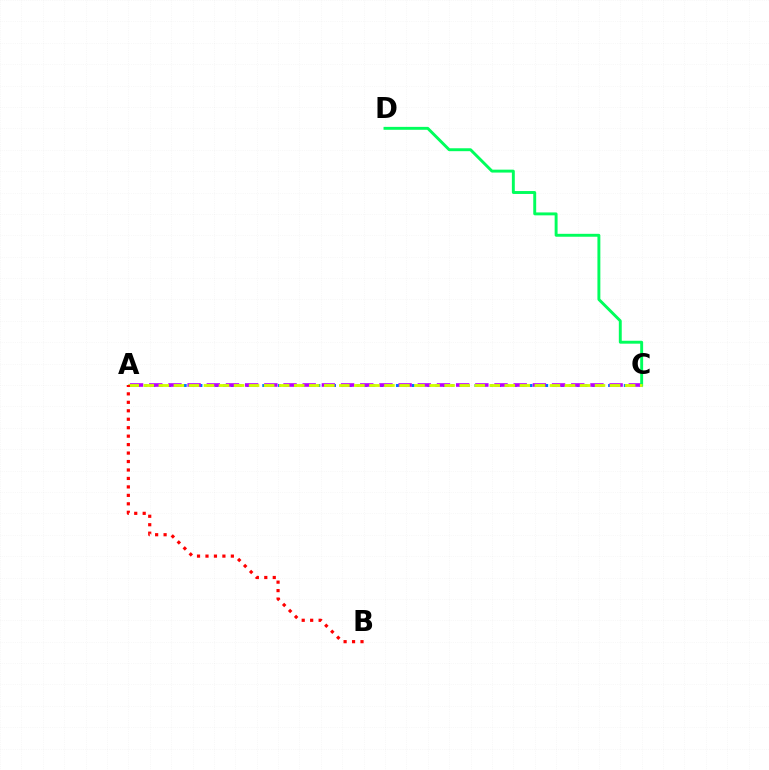{('A', 'C'): [{'color': '#0074ff', 'line_style': 'dotted', 'thickness': 2.14}, {'color': '#b900ff', 'line_style': 'dashed', 'thickness': 2.61}, {'color': '#d1ff00', 'line_style': 'dashed', 'thickness': 2.04}], ('C', 'D'): [{'color': '#00ff5c', 'line_style': 'solid', 'thickness': 2.1}], ('A', 'B'): [{'color': '#ff0000', 'line_style': 'dotted', 'thickness': 2.3}]}